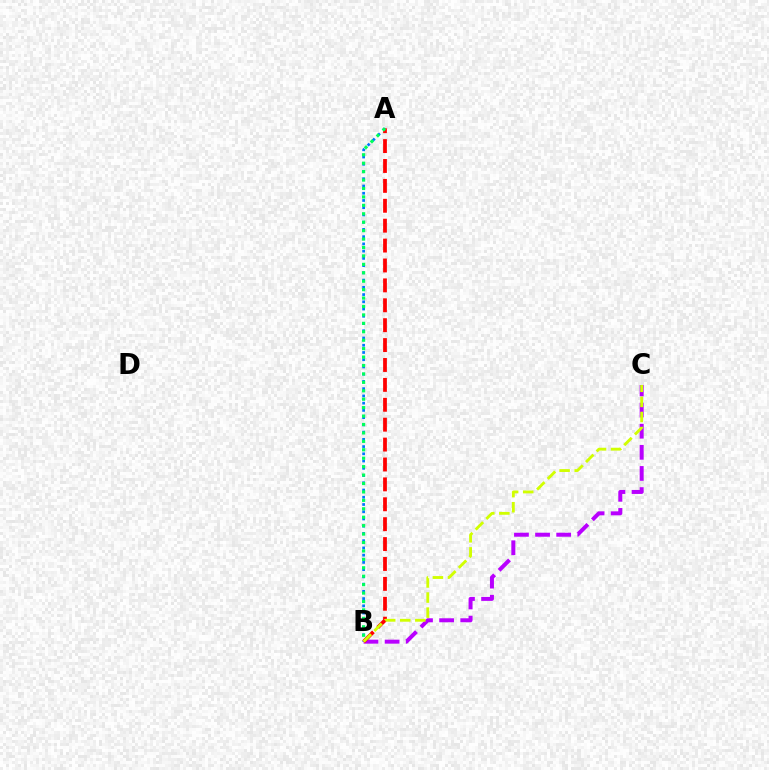{('A', 'B'): [{'color': '#0074ff', 'line_style': 'dotted', 'thickness': 1.97}, {'color': '#ff0000', 'line_style': 'dashed', 'thickness': 2.7}, {'color': '#00ff5c', 'line_style': 'dotted', 'thickness': 2.29}], ('B', 'C'): [{'color': '#b900ff', 'line_style': 'dashed', 'thickness': 2.87}, {'color': '#d1ff00', 'line_style': 'dashed', 'thickness': 2.05}]}